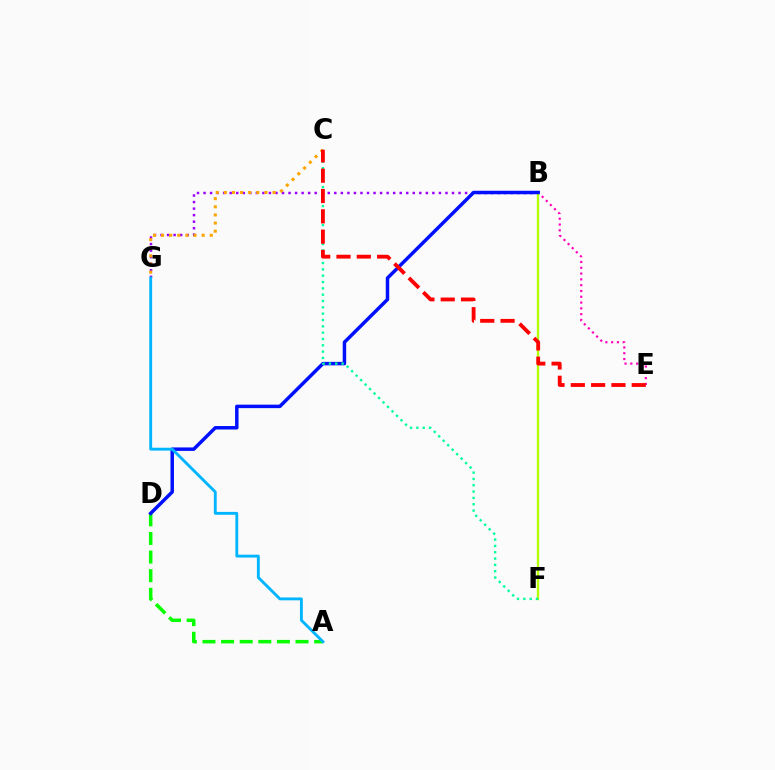{('B', 'G'): [{'color': '#9b00ff', 'line_style': 'dotted', 'thickness': 1.78}], ('B', 'E'): [{'color': '#ff00bd', 'line_style': 'dotted', 'thickness': 1.58}], ('A', 'D'): [{'color': '#08ff00', 'line_style': 'dashed', 'thickness': 2.53}], ('B', 'F'): [{'color': '#b3ff00', 'line_style': 'solid', 'thickness': 1.67}], ('B', 'D'): [{'color': '#0010ff', 'line_style': 'solid', 'thickness': 2.5}], ('C', 'F'): [{'color': '#00ff9d', 'line_style': 'dotted', 'thickness': 1.72}], ('C', 'G'): [{'color': '#ffa500', 'line_style': 'dotted', 'thickness': 2.21}], ('C', 'E'): [{'color': '#ff0000', 'line_style': 'dashed', 'thickness': 2.76}], ('A', 'G'): [{'color': '#00b5ff', 'line_style': 'solid', 'thickness': 2.07}]}